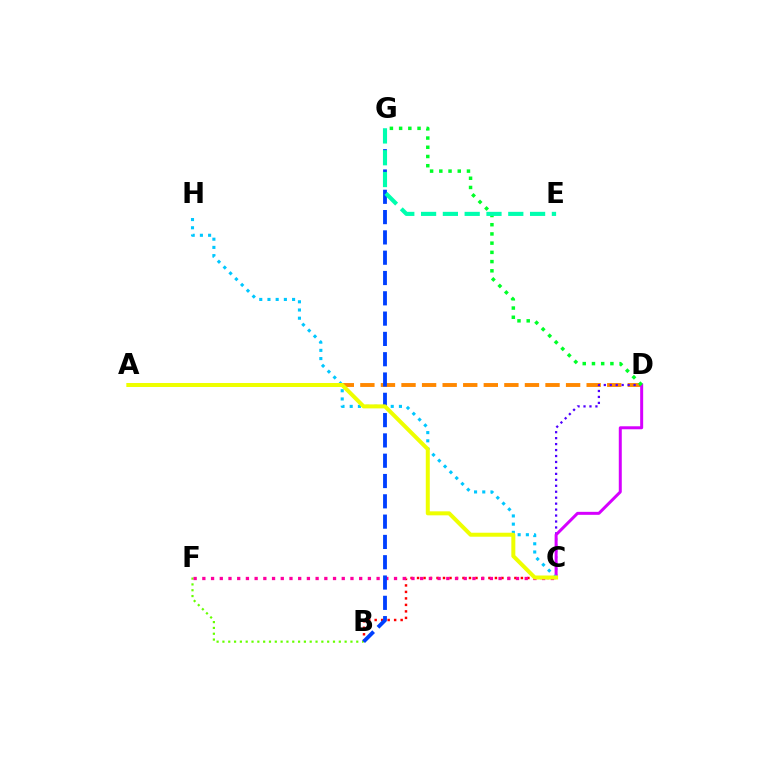{('A', 'D'): [{'color': '#ff8800', 'line_style': 'dashed', 'thickness': 2.79}], ('B', 'C'): [{'color': '#ff0000', 'line_style': 'dotted', 'thickness': 1.76}], ('B', 'F'): [{'color': '#66ff00', 'line_style': 'dotted', 'thickness': 1.58}], ('C', 'F'): [{'color': '#ff00a0', 'line_style': 'dotted', 'thickness': 2.37}], ('C', 'D'): [{'color': '#4f00ff', 'line_style': 'dotted', 'thickness': 1.62}, {'color': '#d600ff', 'line_style': 'solid', 'thickness': 2.15}], ('D', 'G'): [{'color': '#00ff27', 'line_style': 'dotted', 'thickness': 2.51}], ('C', 'H'): [{'color': '#00c7ff', 'line_style': 'dotted', 'thickness': 2.23}], ('B', 'G'): [{'color': '#003fff', 'line_style': 'dashed', 'thickness': 2.76}], ('A', 'C'): [{'color': '#eeff00', 'line_style': 'solid', 'thickness': 2.88}], ('E', 'G'): [{'color': '#00ffaf', 'line_style': 'dashed', 'thickness': 2.96}]}